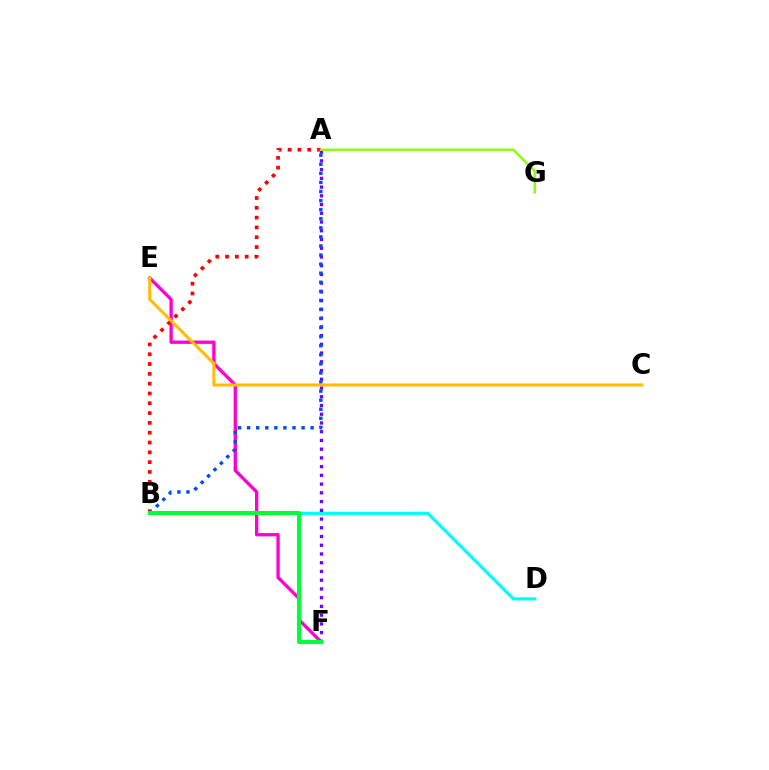{('B', 'D'): [{'color': '#00fff6', 'line_style': 'solid', 'thickness': 2.28}], ('E', 'F'): [{'color': '#ff00cf', 'line_style': 'solid', 'thickness': 2.39}], ('A', 'F'): [{'color': '#7200ff', 'line_style': 'dotted', 'thickness': 2.37}], ('A', 'B'): [{'color': '#ff0000', 'line_style': 'dotted', 'thickness': 2.66}, {'color': '#004bff', 'line_style': 'dotted', 'thickness': 2.46}], ('A', 'G'): [{'color': '#84ff00', 'line_style': 'solid', 'thickness': 1.69}], ('B', 'F'): [{'color': '#00ff39', 'line_style': 'solid', 'thickness': 2.92}], ('C', 'E'): [{'color': '#ffbd00', 'line_style': 'solid', 'thickness': 2.19}]}